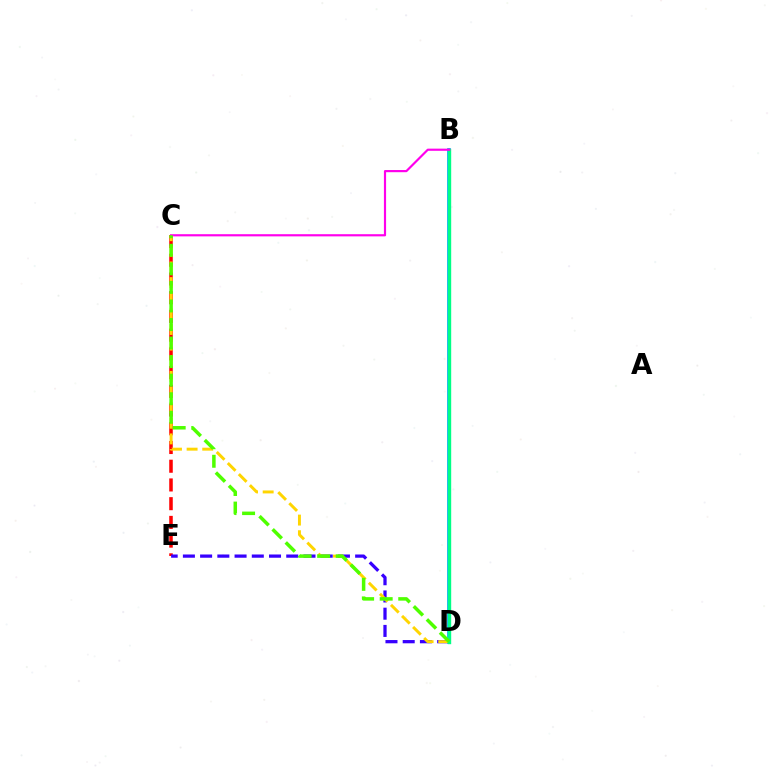{('C', 'E'): [{'color': '#ff0000', 'line_style': 'dashed', 'thickness': 2.54}], ('D', 'E'): [{'color': '#3700ff', 'line_style': 'dashed', 'thickness': 2.34}], ('B', 'D'): [{'color': '#009eff', 'line_style': 'solid', 'thickness': 2.63}, {'color': '#00ff86', 'line_style': 'solid', 'thickness': 2.44}], ('C', 'D'): [{'color': '#ffd500', 'line_style': 'dashed', 'thickness': 2.12}, {'color': '#4fff00', 'line_style': 'dashed', 'thickness': 2.52}], ('B', 'C'): [{'color': '#ff00ed', 'line_style': 'solid', 'thickness': 1.56}]}